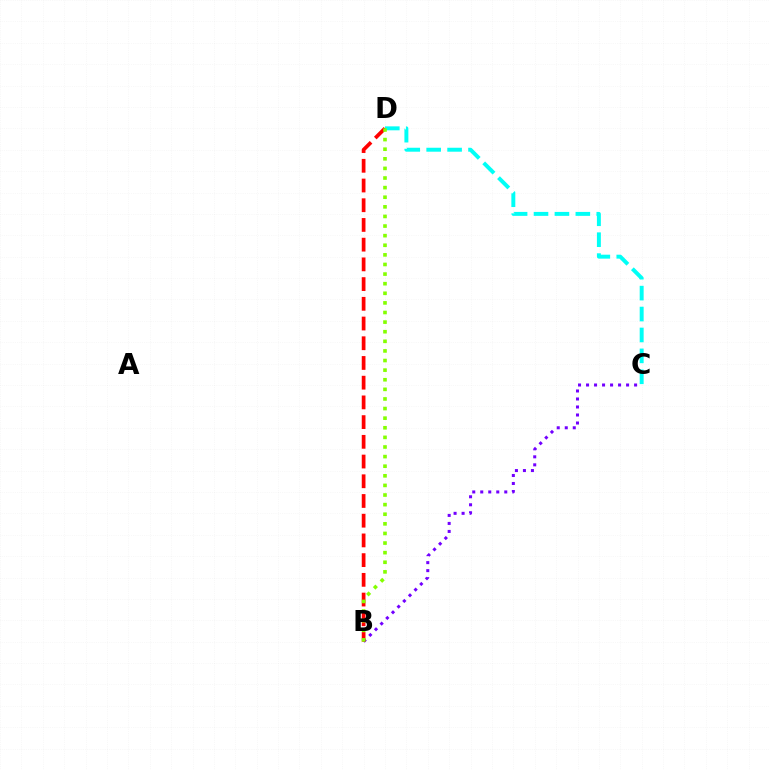{('B', 'C'): [{'color': '#7200ff', 'line_style': 'dotted', 'thickness': 2.18}], ('C', 'D'): [{'color': '#00fff6', 'line_style': 'dashed', 'thickness': 2.84}], ('B', 'D'): [{'color': '#ff0000', 'line_style': 'dashed', 'thickness': 2.68}, {'color': '#84ff00', 'line_style': 'dotted', 'thickness': 2.61}]}